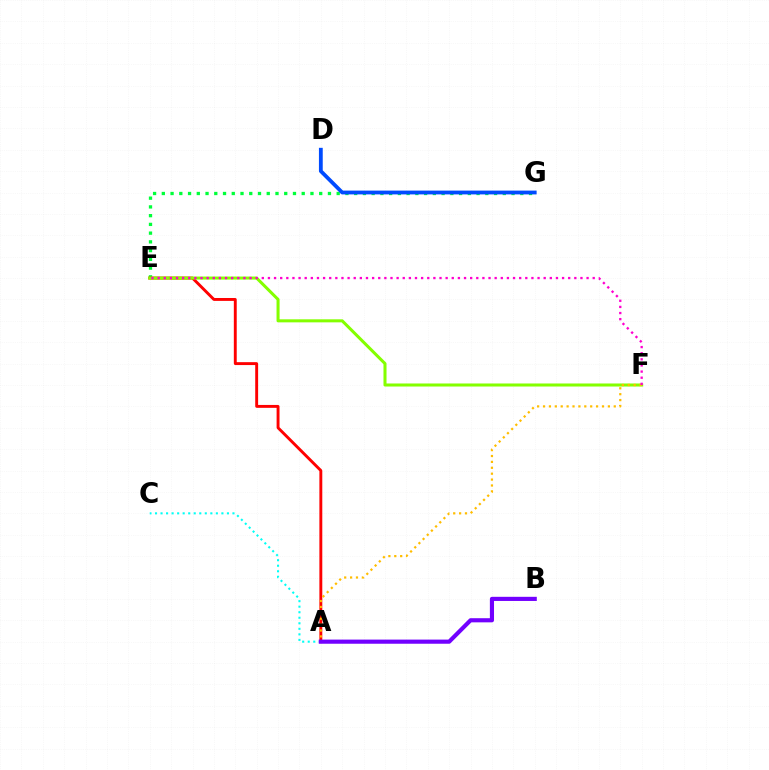{('E', 'G'): [{'color': '#00ff39', 'line_style': 'dotted', 'thickness': 2.38}], ('A', 'E'): [{'color': '#ff0000', 'line_style': 'solid', 'thickness': 2.09}], ('D', 'G'): [{'color': '#004bff', 'line_style': 'solid', 'thickness': 2.74}], ('E', 'F'): [{'color': '#84ff00', 'line_style': 'solid', 'thickness': 2.19}, {'color': '#ff00cf', 'line_style': 'dotted', 'thickness': 1.66}], ('A', 'F'): [{'color': '#ffbd00', 'line_style': 'dotted', 'thickness': 1.6}], ('A', 'C'): [{'color': '#00fff6', 'line_style': 'dotted', 'thickness': 1.5}], ('A', 'B'): [{'color': '#7200ff', 'line_style': 'solid', 'thickness': 2.98}]}